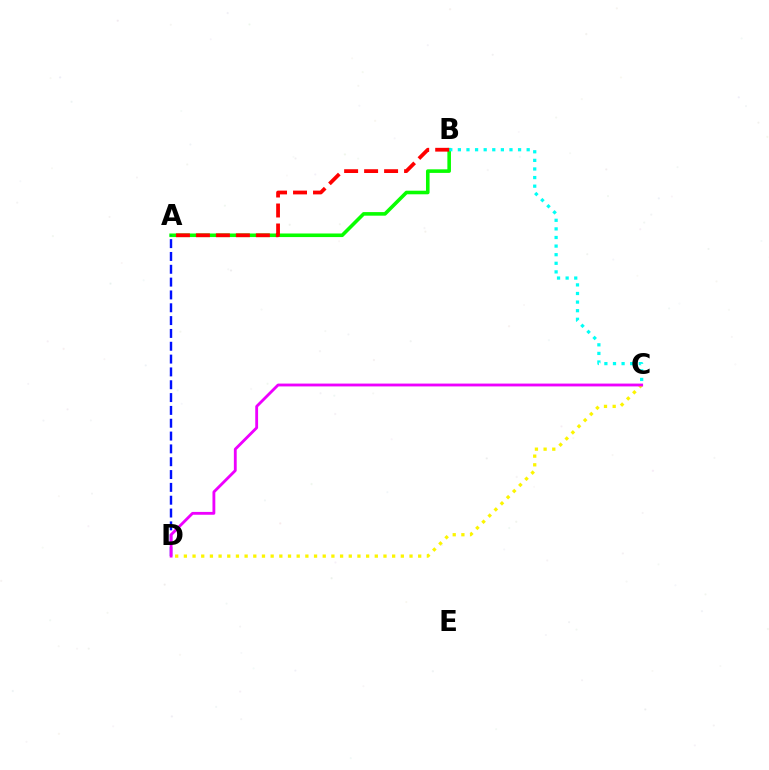{('A', 'B'): [{'color': '#08ff00', 'line_style': 'solid', 'thickness': 2.58}, {'color': '#ff0000', 'line_style': 'dashed', 'thickness': 2.71}], ('B', 'C'): [{'color': '#00fff6', 'line_style': 'dotted', 'thickness': 2.34}], ('A', 'D'): [{'color': '#0010ff', 'line_style': 'dashed', 'thickness': 1.74}], ('C', 'D'): [{'color': '#fcf500', 'line_style': 'dotted', 'thickness': 2.36}, {'color': '#ee00ff', 'line_style': 'solid', 'thickness': 2.04}]}